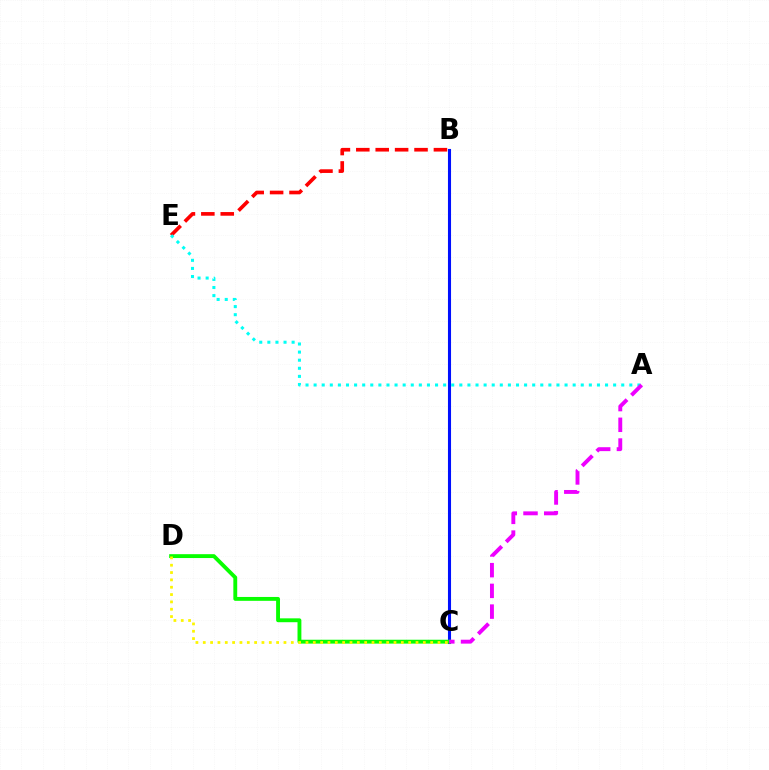{('B', 'C'): [{'color': '#0010ff', 'line_style': 'solid', 'thickness': 2.21}], ('B', 'E'): [{'color': '#ff0000', 'line_style': 'dashed', 'thickness': 2.64}], ('A', 'E'): [{'color': '#00fff6', 'line_style': 'dotted', 'thickness': 2.2}], ('C', 'D'): [{'color': '#08ff00', 'line_style': 'solid', 'thickness': 2.78}, {'color': '#fcf500', 'line_style': 'dotted', 'thickness': 1.99}], ('A', 'C'): [{'color': '#ee00ff', 'line_style': 'dashed', 'thickness': 2.81}]}